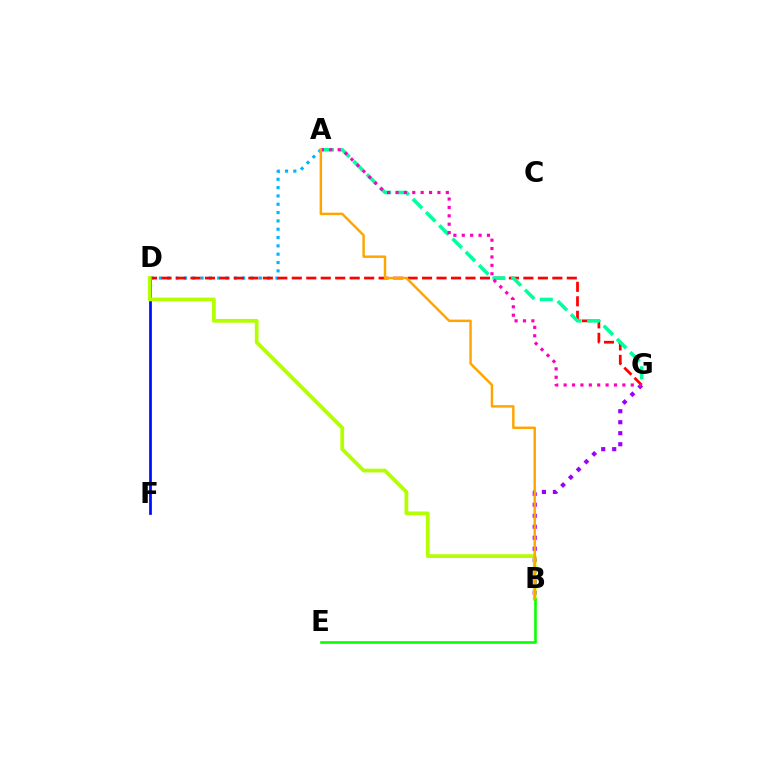{('D', 'F'): [{'color': '#0010ff', 'line_style': 'solid', 'thickness': 1.99}], ('A', 'D'): [{'color': '#00b5ff', 'line_style': 'dotted', 'thickness': 2.26}], ('D', 'G'): [{'color': '#ff0000', 'line_style': 'dashed', 'thickness': 1.97}], ('B', 'G'): [{'color': '#9b00ff', 'line_style': 'dotted', 'thickness': 2.99}], ('A', 'G'): [{'color': '#00ff9d', 'line_style': 'dashed', 'thickness': 2.54}, {'color': '#ff00bd', 'line_style': 'dotted', 'thickness': 2.28}], ('B', 'D'): [{'color': '#b3ff00', 'line_style': 'solid', 'thickness': 2.7}], ('B', 'E'): [{'color': '#08ff00', 'line_style': 'solid', 'thickness': 1.89}], ('A', 'B'): [{'color': '#ffa500', 'line_style': 'solid', 'thickness': 1.77}]}